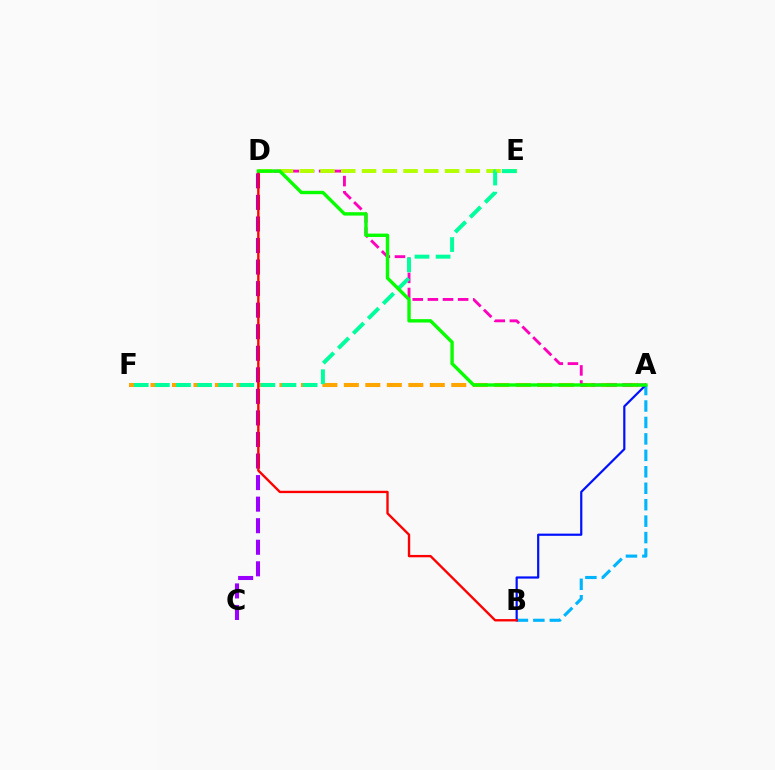{('A', 'F'): [{'color': '#ffa500', 'line_style': 'dashed', 'thickness': 2.92}], ('A', 'D'): [{'color': '#ff00bd', 'line_style': 'dashed', 'thickness': 2.06}, {'color': '#08ff00', 'line_style': 'solid', 'thickness': 2.44}], ('D', 'E'): [{'color': '#b3ff00', 'line_style': 'dashed', 'thickness': 2.82}], ('E', 'F'): [{'color': '#00ff9d', 'line_style': 'dashed', 'thickness': 2.87}], ('A', 'B'): [{'color': '#00b5ff', 'line_style': 'dashed', 'thickness': 2.23}, {'color': '#0010ff', 'line_style': 'solid', 'thickness': 1.58}], ('C', 'D'): [{'color': '#9b00ff', 'line_style': 'dashed', 'thickness': 2.93}], ('B', 'D'): [{'color': '#ff0000', 'line_style': 'solid', 'thickness': 1.69}]}